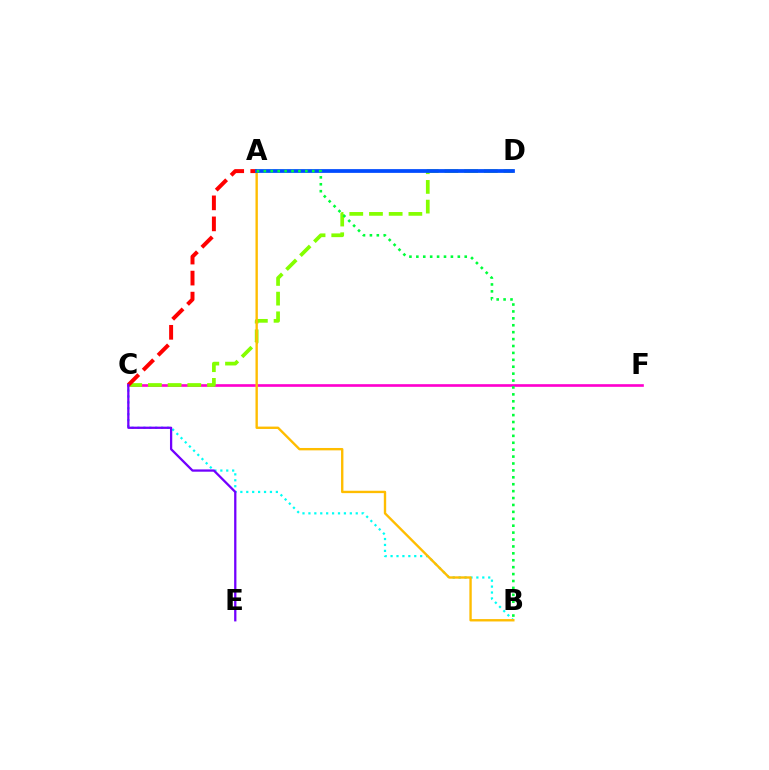{('B', 'C'): [{'color': '#00fff6', 'line_style': 'dotted', 'thickness': 1.61}], ('C', 'F'): [{'color': '#ff00cf', 'line_style': 'solid', 'thickness': 1.91}], ('C', 'D'): [{'color': '#84ff00', 'line_style': 'dashed', 'thickness': 2.68}], ('A', 'C'): [{'color': '#ff0000', 'line_style': 'dashed', 'thickness': 2.86}], ('C', 'E'): [{'color': '#7200ff', 'line_style': 'solid', 'thickness': 1.64}], ('A', 'B'): [{'color': '#ffbd00', 'line_style': 'solid', 'thickness': 1.71}, {'color': '#00ff39', 'line_style': 'dotted', 'thickness': 1.88}], ('A', 'D'): [{'color': '#004bff', 'line_style': 'solid', 'thickness': 2.7}]}